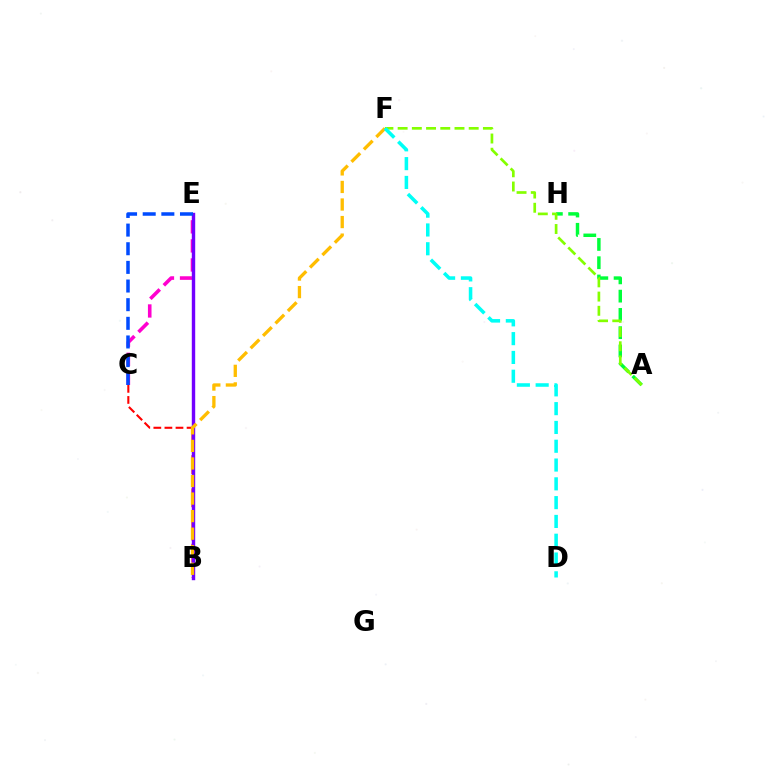{('C', 'E'): [{'color': '#ff00cf', 'line_style': 'dashed', 'thickness': 2.59}, {'color': '#004bff', 'line_style': 'dashed', 'thickness': 2.53}], ('A', 'H'): [{'color': '#00ff39', 'line_style': 'dashed', 'thickness': 2.48}], ('B', 'C'): [{'color': '#ff0000', 'line_style': 'dashed', 'thickness': 1.5}], ('A', 'F'): [{'color': '#84ff00', 'line_style': 'dashed', 'thickness': 1.93}], ('B', 'E'): [{'color': '#7200ff', 'line_style': 'solid', 'thickness': 2.45}], ('B', 'F'): [{'color': '#ffbd00', 'line_style': 'dashed', 'thickness': 2.38}], ('D', 'F'): [{'color': '#00fff6', 'line_style': 'dashed', 'thickness': 2.55}]}